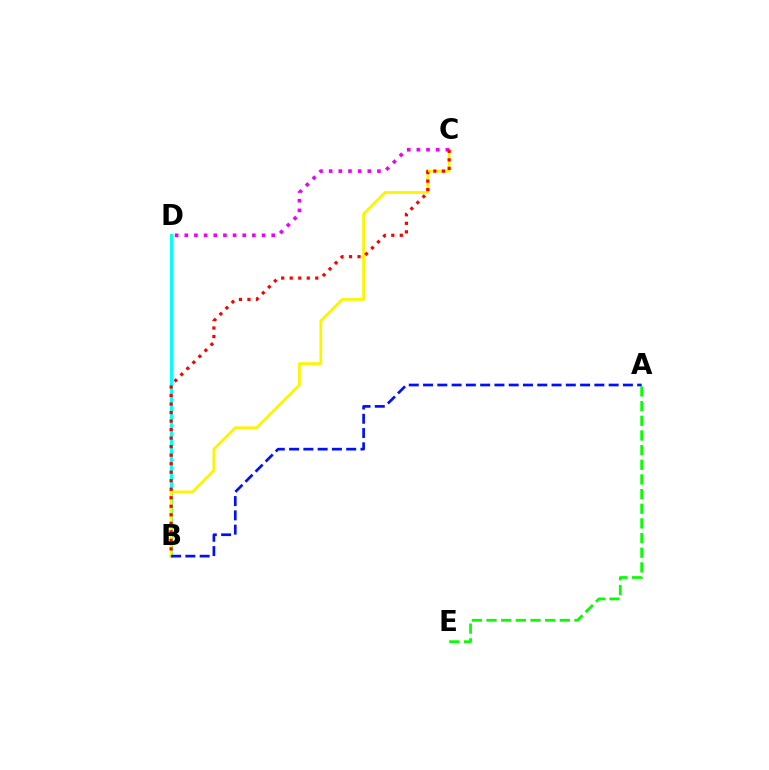{('B', 'D'): [{'color': '#00fff6', 'line_style': 'solid', 'thickness': 2.1}], ('A', 'E'): [{'color': '#08ff00', 'line_style': 'dashed', 'thickness': 1.99}], ('B', 'C'): [{'color': '#fcf500', 'line_style': 'solid', 'thickness': 2.0}, {'color': '#ff0000', 'line_style': 'dotted', 'thickness': 2.31}], ('C', 'D'): [{'color': '#ee00ff', 'line_style': 'dotted', 'thickness': 2.62}], ('A', 'B'): [{'color': '#0010ff', 'line_style': 'dashed', 'thickness': 1.94}]}